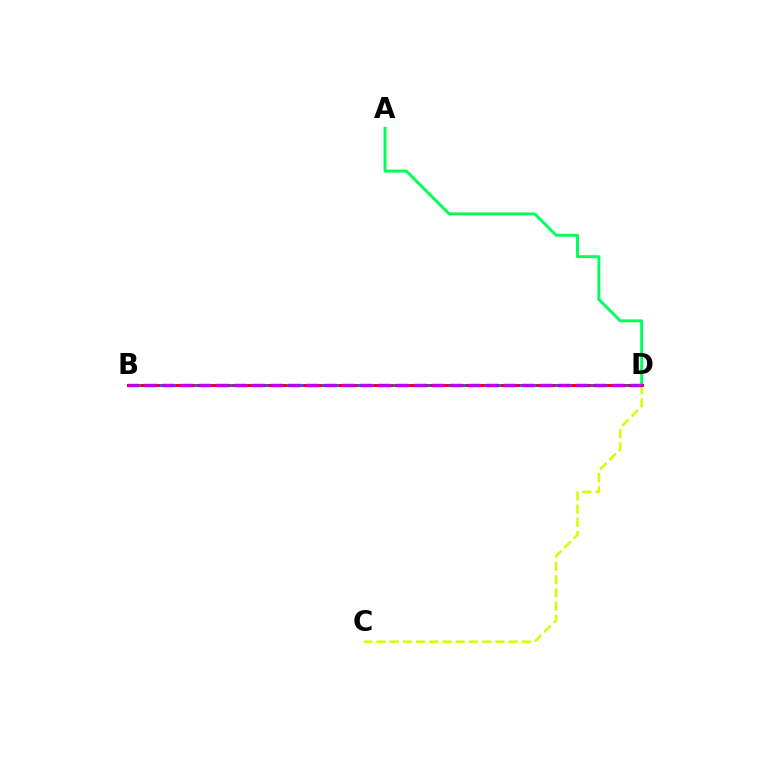{('A', 'D'): [{'color': '#00ff5c', 'line_style': 'solid', 'thickness': 2.11}], ('C', 'D'): [{'color': '#d1ff00', 'line_style': 'dashed', 'thickness': 1.8}], ('B', 'D'): [{'color': '#ff0000', 'line_style': 'solid', 'thickness': 2.18}, {'color': '#0074ff', 'line_style': 'dotted', 'thickness': 1.92}, {'color': '#b900ff', 'line_style': 'dashed', 'thickness': 2.44}]}